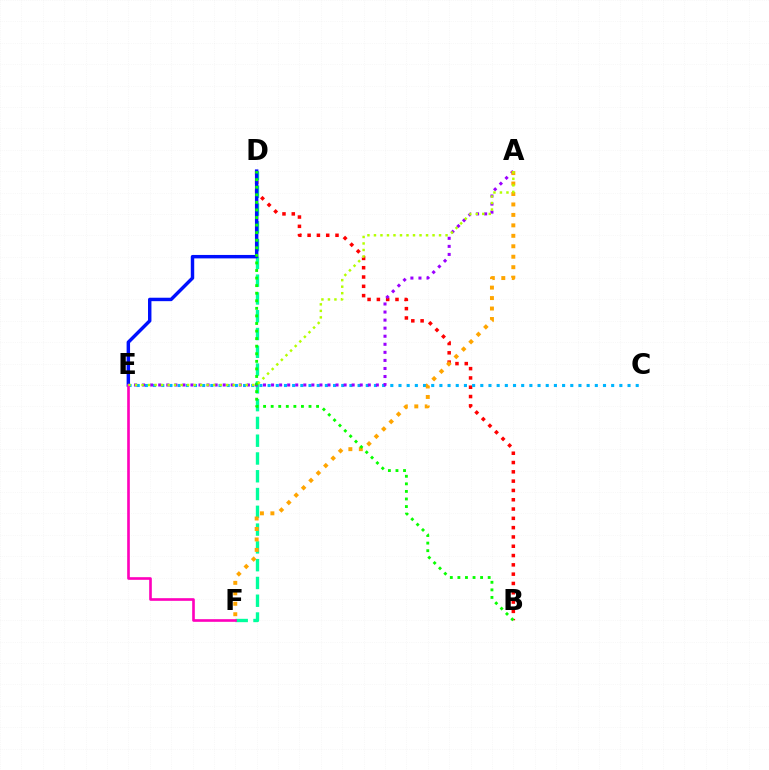{('B', 'D'): [{'color': '#ff0000', 'line_style': 'dotted', 'thickness': 2.53}, {'color': '#08ff00', 'line_style': 'dotted', 'thickness': 2.06}], ('C', 'E'): [{'color': '#00b5ff', 'line_style': 'dotted', 'thickness': 2.22}], ('D', 'F'): [{'color': '#00ff9d', 'line_style': 'dashed', 'thickness': 2.42}], ('D', 'E'): [{'color': '#0010ff', 'line_style': 'solid', 'thickness': 2.48}], ('A', 'E'): [{'color': '#9b00ff', 'line_style': 'dotted', 'thickness': 2.19}, {'color': '#b3ff00', 'line_style': 'dotted', 'thickness': 1.77}], ('E', 'F'): [{'color': '#ff00bd', 'line_style': 'solid', 'thickness': 1.9}], ('A', 'F'): [{'color': '#ffa500', 'line_style': 'dotted', 'thickness': 2.84}]}